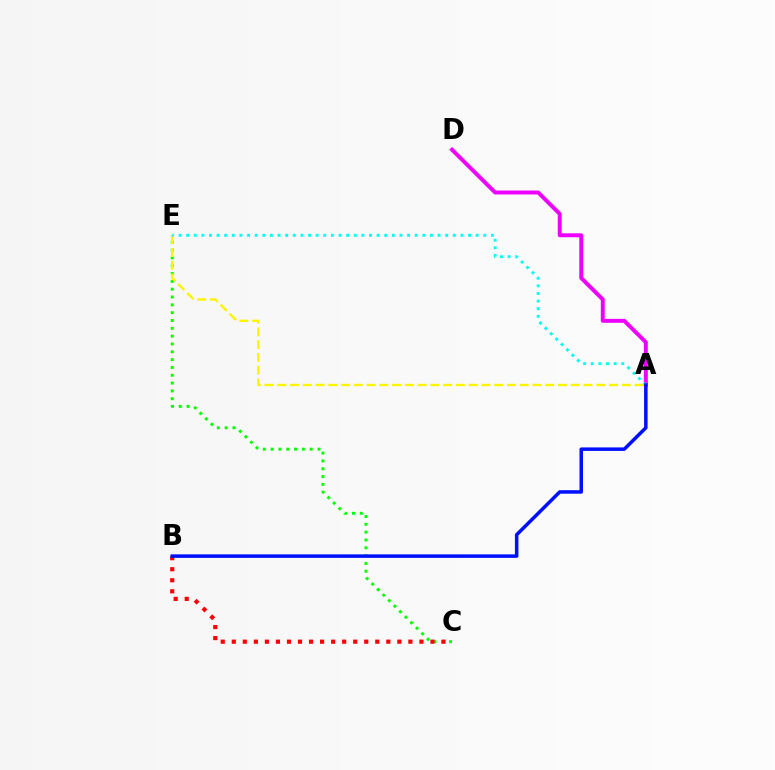{('C', 'E'): [{'color': '#08ff00', 'line_style': 'dotted', 'thickness': 2.13}], ('A', 'D'): [{'color': '#ee00ff', 'line_style': 'solid', 'thickness': 2.84}], ('B', 'C'): [{'color': '#ff0000', 'line_style': 'dotted', 'thickness': 3.0}], ('A', 'E'): [{'color': '#fcf500', 'line_style': 'dashed', 'thickness': 1.73}, {'color': '#00fff6', 'line_style': 'dotted', 'thickness': 2.07}], ('A', 'B'): [{'color': '#0010ff', 'line_style': 'solid', 'thickness': 2.53}]}